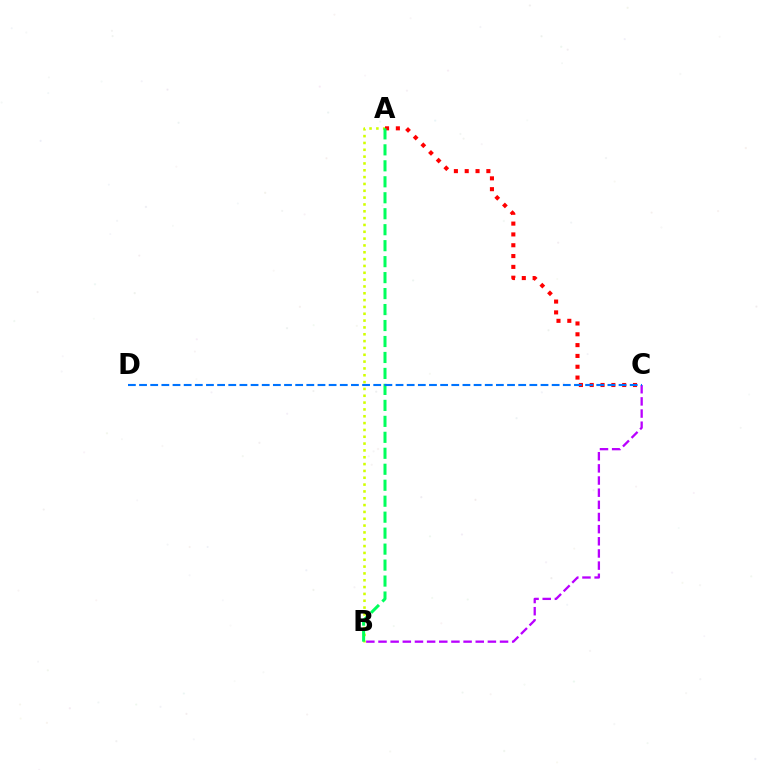{('A', 'B'): [{'color': '#d1ff00', 'line_style': 'dotted', 'thickness': 1.86}, {'color': '#00ff5c', 'line_style': 'dashed', 'thickness': 2.17}], ('A', 'C'): [{'color': '#ff0000', 'line_style': 'dotted', 'thickness': 2.94}], ('B', 'C'): [{'color': '#b900ff', 'line_style': 'dashed', 'thickness': 1.65}], ('C', 'D'): [{'color': '#0074ff', 'line_style': 'dashed', 'thickness': 1.51}]}